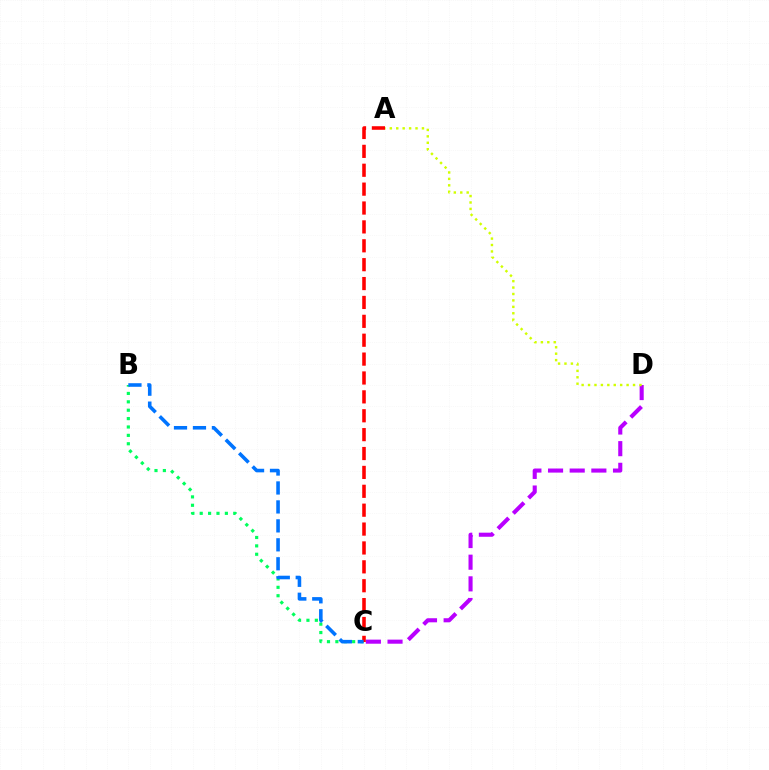{('C', 'D'): [{'color': '#b900ff', 'line_style': 'dashed', 'thickness': 2.94}], ('B', 'C'): [{'color': '#00ff5c', 'line_style': 'dotted', 'thickness': 2.28}, {'color': '#0074ff', 'line_style': 'dashed', 'thickness': 2.57}], ('A', 'D'): [{'color': '#d1ff00', 'line_style': 'dotted', 'thickness': 1.75}], ('A', 'C'): [{'color': '#ff0000', 'line_style': 'dashed', 'thickness': 2.57}]}